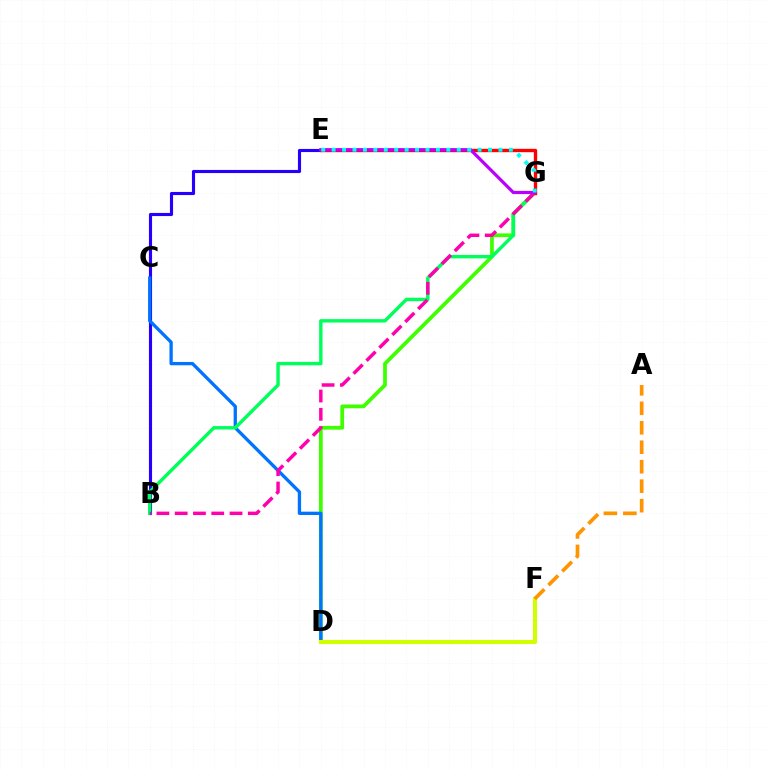{('D', 'G'): [{'color': '#3dff00', 'line_style': 'solid', 'thickness': 2.7}], ('B', 'E'): [{'color': '#2500ff', 'line_style': 'solid', 'thickness': 2.24}], ('C', 'D'): [{'color': '#0074ff', 'line_style': 'solid', 'thickness': 2.38}], ('D', 'F'): [{'color': '#d1ff00', 'line_style': 'solid', 'thickness': 2.93}], ('B', 'G'): [{'color': '#00ff5c', 'line_style': 'solid', 'thickness': 2.46}, {'color': '#ff00ac', 'line_style': 'dashed', 'thickness': 2.48}], ('E', 'G'): [{'color': '#ff0000', 'line_style': 'solid', 'thickness': 2.41}, {'color': '#b900ff', 'line_style': 'solid', 'thickness': 2.31}, {'color': '#00fff6', 'line_style': 'dotted', 'thickness': 2.83}], ('A', 'F'): [{'color': '#ff9400', 'line_style': 'dashed', 'thickness': 2.65}]}